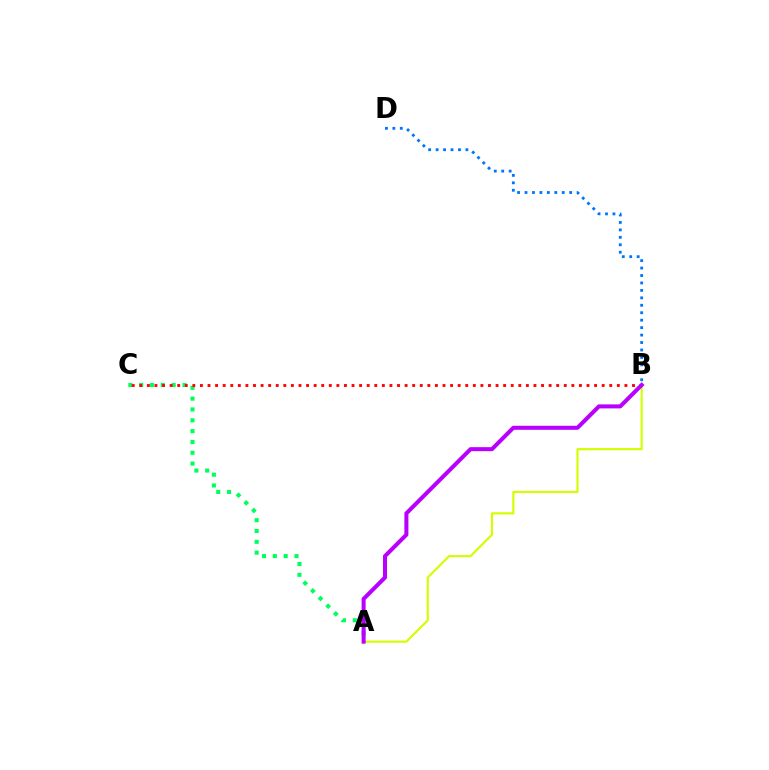{('A', 'C'): [{'color': '#00ff5c', 'line_style': 'dotted', 'thickness': 2.94}], ('A', 'B'): [{'color': '#d1ff00', 'line_style': 'solid', 'thickness': 1.56}, {'color': '#b900ff', 'line_style': 'solid', 'thickness': 2.9}], ('B', 'C'): [{'color': '#ff0000', 'line_style': 'dotted', 'thickness': 2.06}], ('B', 'D'): [{'color': '#0074ff', 'line_style': 'dotted', 'thickness': 2.02}]}